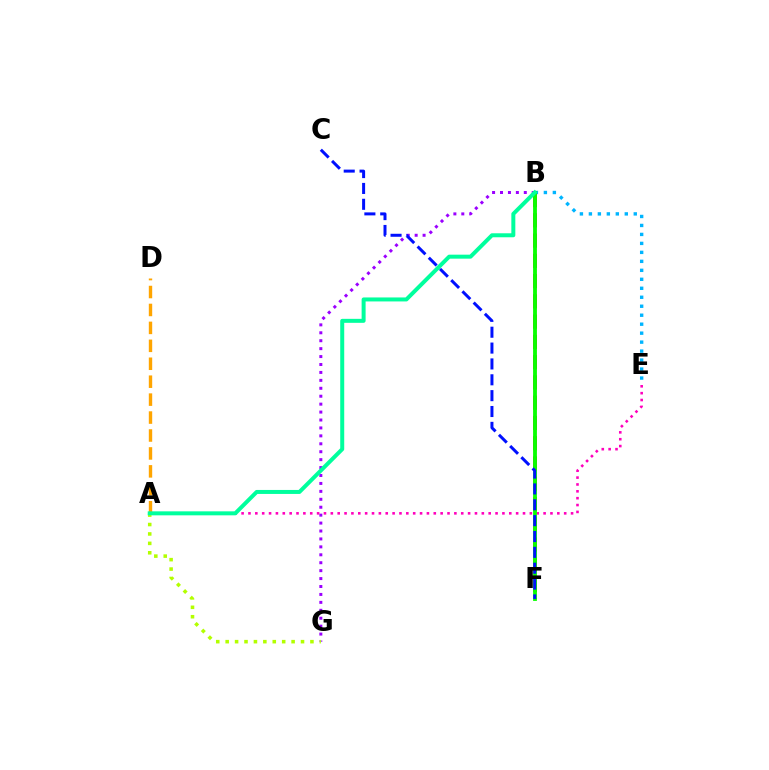{('A', 'D'): [{'color': '#ffa500', 'line_style': 'dashed', 'thickness': 2.44}], ('B', 'G'): [{'color': '#9b00ff', 'line_style': 'dotted', 'thickness': 2.15}], ('A', 'E'): [{'color': '#ff00bd', 'line_style': 'dotted', 'thickness': 1.86}], ('B', 'F'): [{'color': '#ff0000', 'line_style': 'dashed', 'thickness': 2.75}, {'color': '#08ff00', 'line_style': 'solid', 'thickness': 2.75}], ('B', 'E'): [{'color': '#00b5ff', 'line_style': 'dotted', 'thickness': 2.44}], ('C', 'F'): [{'color': '#0010ff', 'line_style': 'dashed', 'thickness': 2.15}], ('A', 'G'): [{'color': '#b3ff00', 'line_style': 'dotted', 'thickness': 2.56}], ('A', 'B'): [{'color': '#00ff9d', 'line_style': 'solid', 'thickness': 2.87}]}